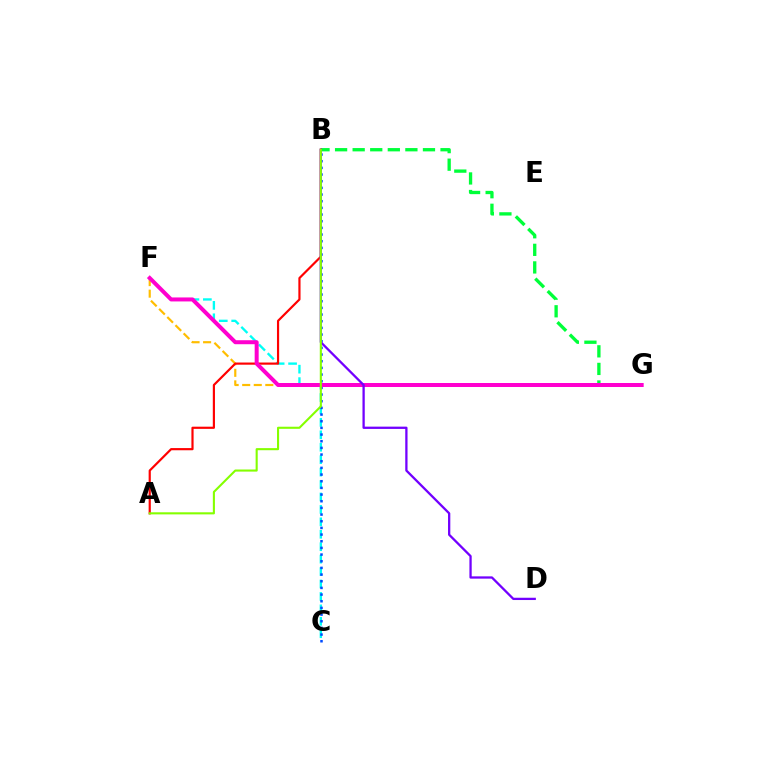{('F', 'G'): [{'color': '#ffbd00', 'line_style': 'dashed', 'thickness': 1.57}, {'color': '#ff00cf', 'line_style': 'solid', 'thickness': 2.88}], ('C', 'F'): [{'color': '#00fff6', 'line_style': 'dashed', 'thickness': 1.69}], ('B', 'G'): [{'color': '#00ff39', 'line_style': 'dashed', 'thickness': 2.39}], ('A', 'B'): [{'color': '#ff0000', 'line_style': 'solid', 'thickness': 1.57}, {'color': '#84ff00', 'line_style': 'solid', 'thickness': 1.51}], ('B', 'C'): [{'color': '#004bff', 'line_style': 'dotted', 'thickness': 1.81}], ('B', 'D'): [{'color': '#7200ff', 'line_style': 'solid', 'thickness': 1.64}]}